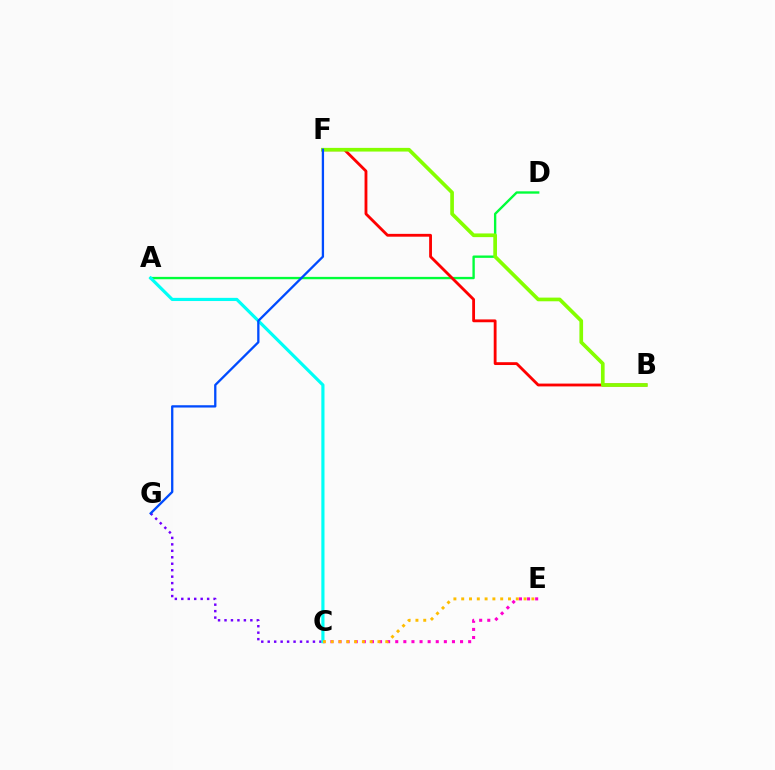{('C', 'G'): [{'color': '#7200ff', 'line_style': 'dotted', 'thickness': 1.76}], ('A', 'D'): [{'color': '#00ff39', 'line_style': 'solid', 'thickness': 1.7}], ('B', 'F'): [{'color': '#ff0000', 'line_style': 'solid', 'thickness': 2.04}, {'color': '#84ff00', 'line_style': 'solid', 'thickness': 2.65}], ('C', 'E'): [{'color': '#ff00cf', 'line_style': 'dotted', 'thickness': 2.2}, {'color': '#ffbd00', 'line_style': 'dotted', 'thickness': 2.12}], ('A', 'C'): [{'color': '#00fff6', 'line_style': 'solid', 'thickness': 2.28}], ('F', 'G'): [{'color': '#004bff', 'line_style': 'solid', 'thickness': 1.66}]}